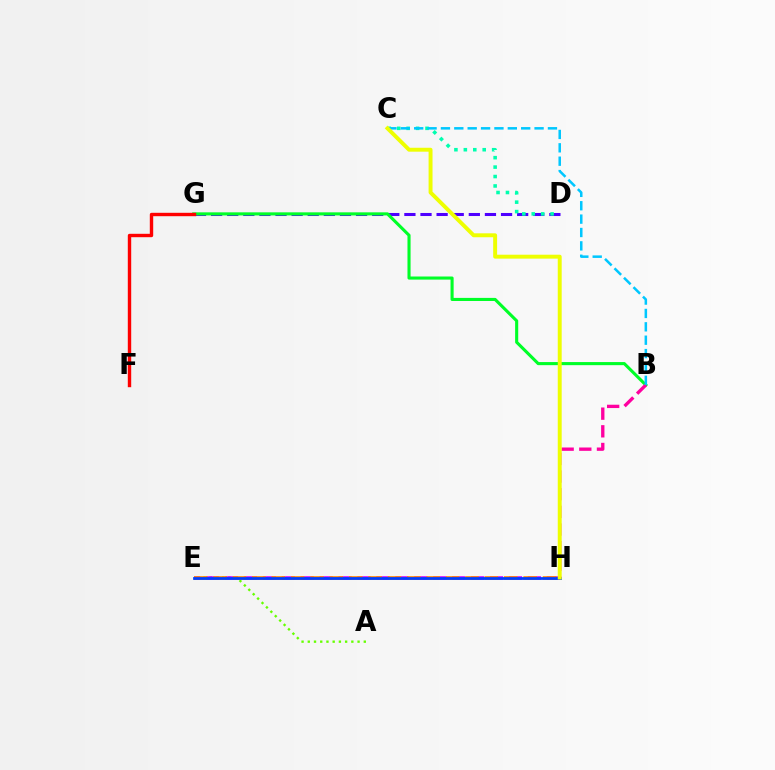{('A', 'E'): [{'color': '#66ff00', 'line_style': 'dotted', 'thickness': 1.69}], ('D', 'G'): [{'color': '#4f00ff', 'line_style': 'dashed', 'thickness': 2.19}], ('E', 'H'): [{'color': '#d600ff', 'line_style': 'dashed', 'thickness': 2.57}, {'color': '#ff8800', 'line_style': 'dashed', 'thickness': 2.63}, {'color': '#003fff', 'line_style': 'solid', 'thickness': 1.99}], ('C', 'D'): [{'color': '#00ffaf', 'line_style': 'dotted', 'thickness': 2.56}], ('B', 'G'): [{'color': '#00ff27', 'line_style': 'solid', 'thickness': 2.23}], ('F', 'G'): [{'color': '#ff0000', 'line_style': 'solid', 'thickness': 2.45}], ('B', 'H'): [{'color': '#ff00a0', 'line_style': 'dashed', 'thickness': 2.4}], ('B', 'C'): [{'color': '#00c7ff', 'line_style': 'dashed', 'thickness': 1.82}], ('C', 'H'): [{'color': '#eeff00', 'line_style': 'solid', 'thickness': 2.83}]}